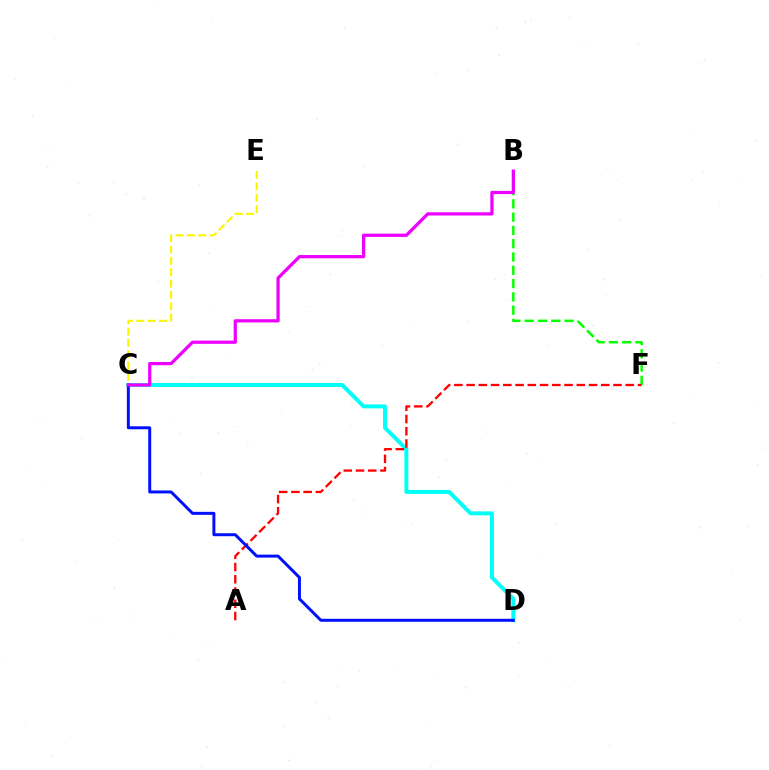{('C', 'E'): [{'color': '#fcf500', 'line_style': 'dashed', 'thickness': 1.54}], ('B', 'F'): [{'color': '#08ff00', 'line_style': 'dashed', 'thickness': 1.81}], ('C', 'D'): [{'color': '#00fff6', 'line_style': 'solid', 'thickness': 2.84}, {'color': '#0010ff', 'line_style': 'solid', 'thickness': 2.14}], ('A', 'F'): [{'color': '#ff0000', 'line_style': 'dashed', 'thickness': 1.66}], ('B', 'C'): [{'color': '#ee00ff', 'line_style': 'solid', 'thickness': 2.33}]}